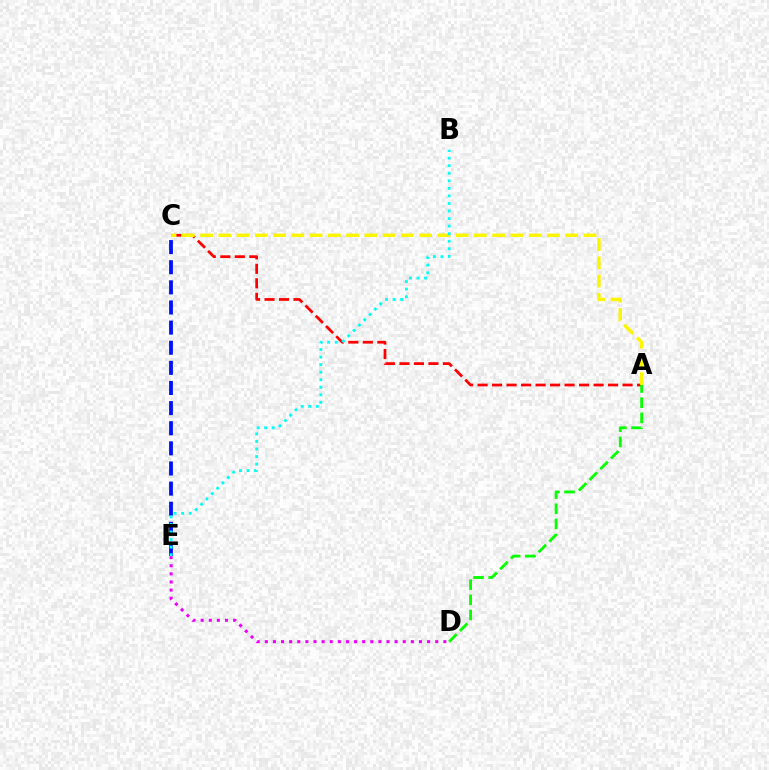{('C', 'E'): [{'color': '#0010ff', 'line_style': 'dashed', 'thickness': 2.73}], ('A', 'C'): [{'color': '#ff0000', 'line_style': 'dashed', 'thickness': 1.97}, {'color': '#fcf500', 'line_style': 'dashed', 'thickness': 2.48}], ('A', 'D'): [{'color': '#08ff00', 'line_style': 'dashed', 'thickness': 2.06}], ('B', 'E'): [{'color': '#00fff6', 'line_style': 'dotted', 'thickness': 2.05}], ('D', 'E'): [{'color': '#ee00ff', 'line_style': 'dotted', 'thickness': 2.2}]}